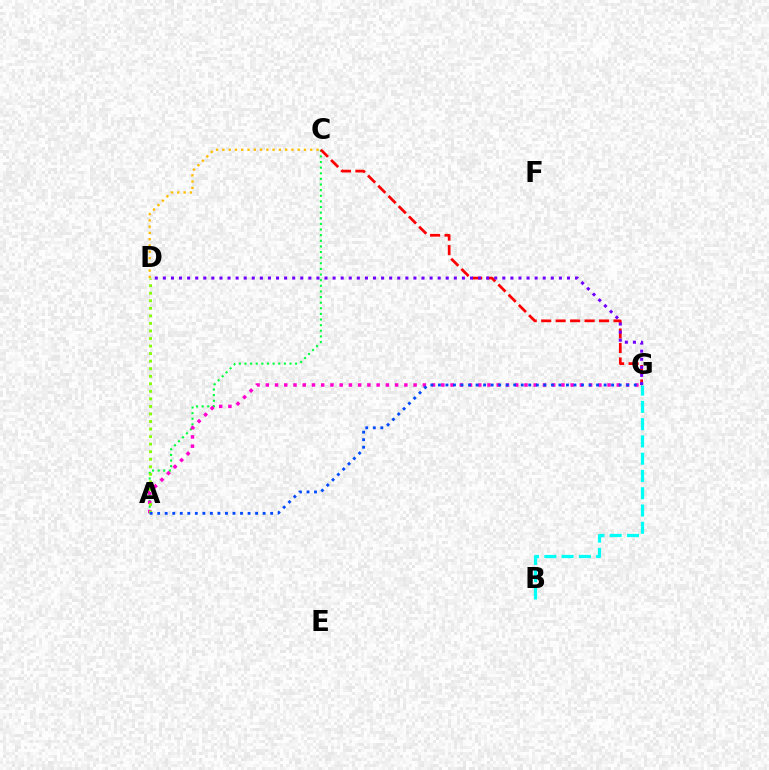{('B', 'G'): [{'color': '#00fff6', 'line_style': 'dashed', 'thickness': 2.35}], ('C', 'D'): [{'color': '#ffbd00', 'line_style': 'dotted', 'thickness': 1.71}], ('A', 'C'): [{'color': '#00ff39', 'line_style': 'dotted', 'thickness': 1.53}], ('C', 'G'): [{'color': '#ff0000', 'line_style': 'dashed', 'thickness': 1.96}], ('A', 'G'): [{'color': '#ff00cf', 'line_style': 'dotted', 'thickness': 2.51}, {'color': '#004bff', 'line_style': 'dotted', 'thickness': 2.05}], ('A', 'D'): [{'color': '#84ff00', 'line_style': 'dotted', 'thickness': 2.05}], ('D', 'G'): [{'color': '#7200ff', 'line_style': 'dotted', 'thickness': 2.2}]}